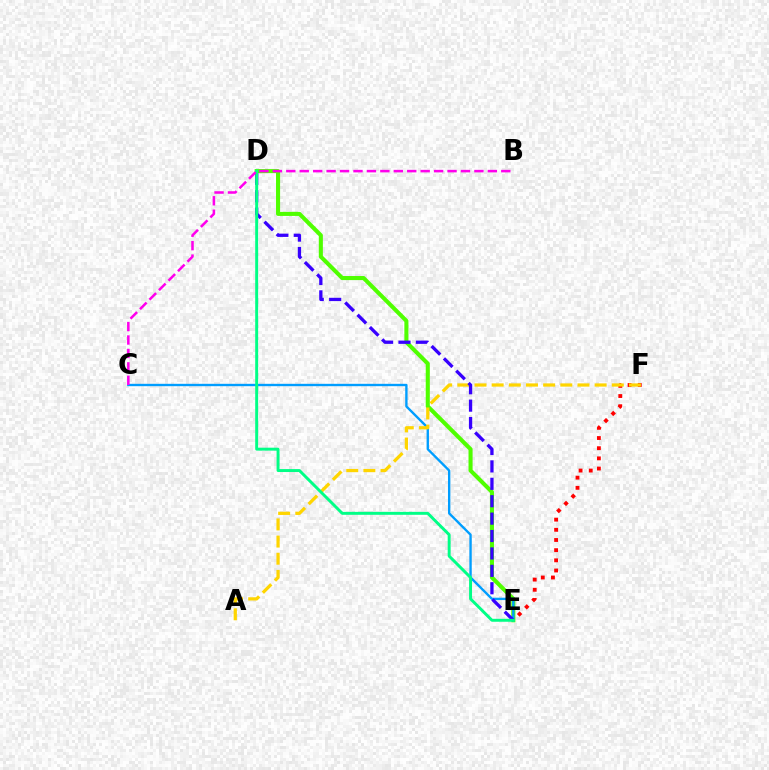{('E', 'F'): [{'color': '#ff0000', 'line_style': 'dotted', 'thickness': 2.76}], ('D', 'E'): [{'color': '#4fff00', 'line_style': 'solid', 'thickness': 2.93}, {'color': '#3700ff', 'line_style': 'dashed', 'thickness': 2.36}, {'color': '#00ff86', 'line_style': 'solid', 'thickness': 2.12}], ('C', 'E'): [{'color': '#009eff', 'line_style': 'solid', 'thickness': 1.7}], ('A', 'F'): [{'color': '#ffd500', 'line_style': 'dashed', 'thickness': 2.33}], ('B', 'C'): [{'color': '#ff00ed', 'line_style': 'dashed', 'thickness': 1.83}]}